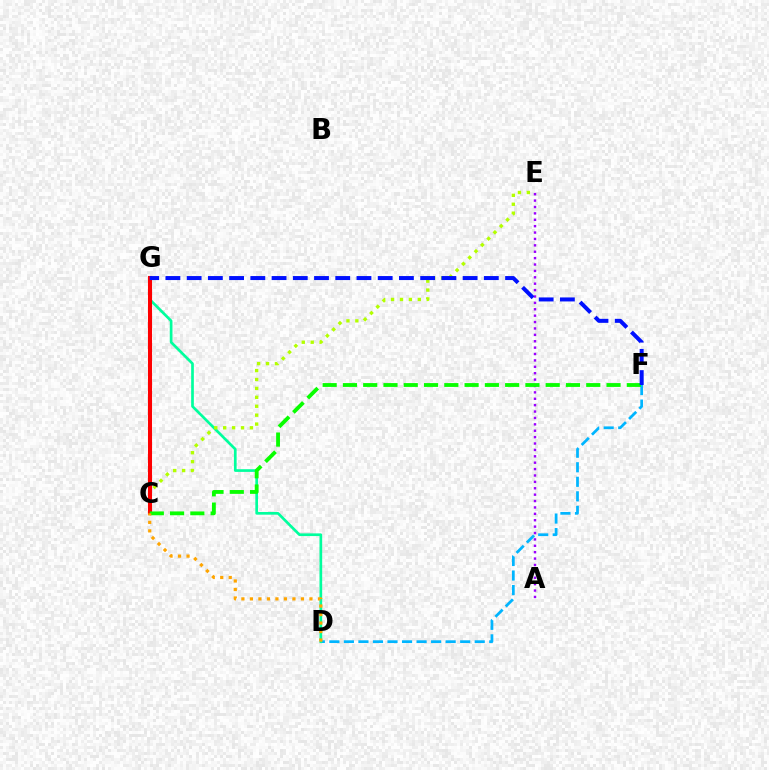{('C', 'G'): [{'color': '#ff00bd', 'line_style': 'dotted', 'thickness': 2.8}, {'color': '#ff0000', 'line_style': 'solid', 'thickness': 2.92}], ('D', 'F'): [{'color': '#00b5ff', 'line_style': 'dashed', 'thickness': 1.97}], ('D', 'G'): [{'color': '#00ff9d', 'line_style': 'solid', 'thickness': 1.94}], ('C', 'E'): [{'color': '#b3ff00', 'line_style': 'dotted', 'thickness': 2.42}], ('A', 'E'): [{'color': '#9b00ff', 'line_style': 'dotted', 'thickness': 1.74}], ('C', 'F'): [{'color': '#08ff00', 'line_style': 'dashed', 'thickness': 2.75}], ('C', 'D'): [{'color': '#ffa500', 'line_style': 'dotted', 'thickness': 2.31}], ('F', 'G'): [{'color': '#0010ff', 'line_style': 'dashed', 'thickness': 2.88}]}